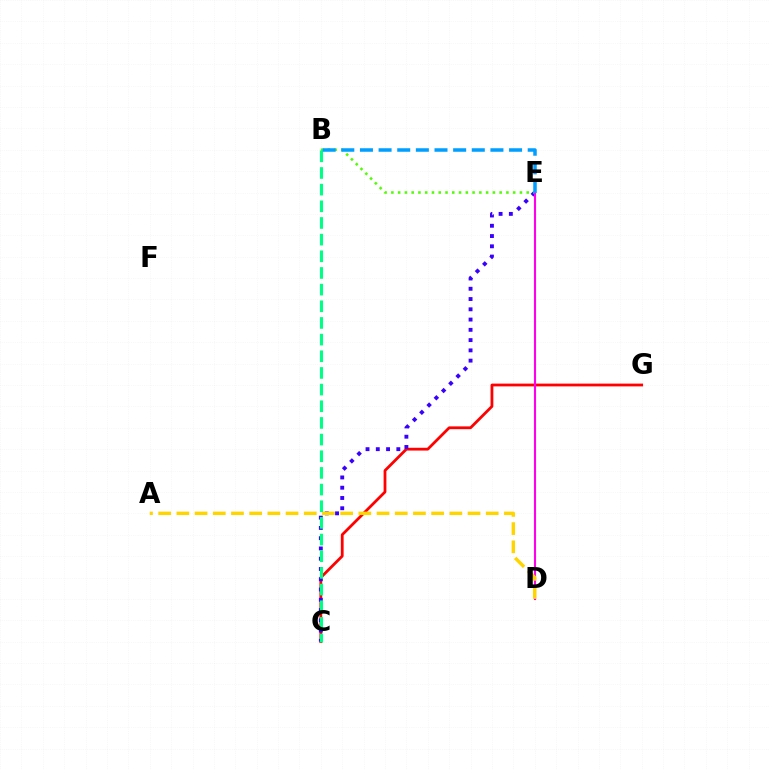{('C', 'G'): [{'color': '#ff0000', 'line_style': 'solid', 'thickness': 2.01}], ('C', 'E'): [{'color': '#3700ff', 'line_style': 'dotted', 'thickness': 2.79}], ('B', 'E'): [{'color': '#4fff00', 'line_style': 'dotted', 'thickness': 1.84}, {'color': '#009eff', 'line_style': 'dashed', 'thickness': 2.53}], ('D', 'E'): [{'color': '#ff00ed', 'line_style': 'solid', 'thickness': 1.52}], ('A', 'D'): [{'color': '#ffd500', 'line_style': 'dashed', 'thickness': 2.47}], ('B', 'C'): [{'color': '#00ff86', 'line_style': 'dashed', 'thickness': 2.26}]}